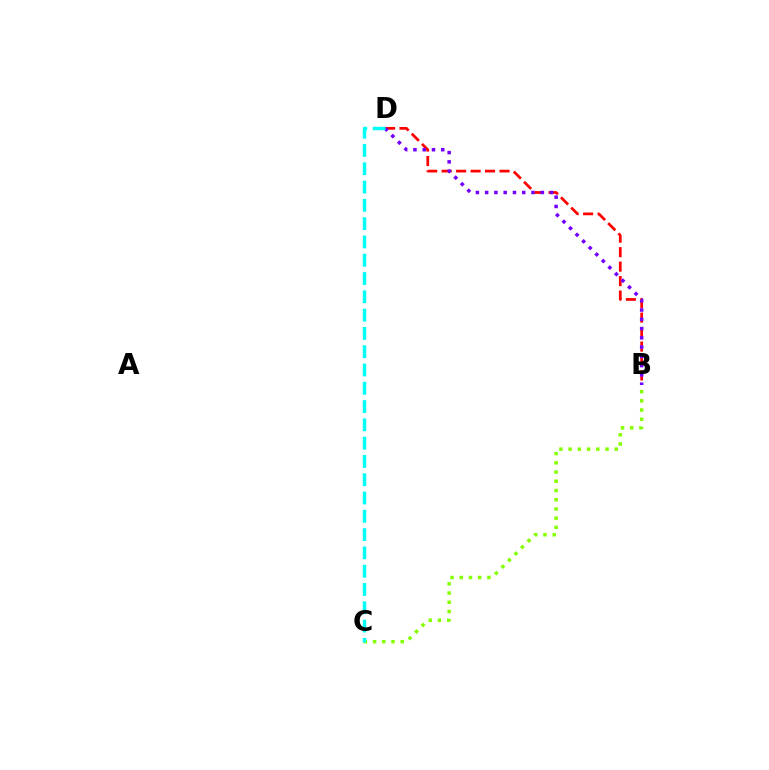{('B', 'C'): [{'color': '#84ff00', 'line_style': 'dotted', 'thickness': 2.51}], ('B', 'D'): [{'color': '#ff0000', 'line_style': 'dashed', 'thickness': 1.97}, {'color': '#7200ff', 'line_style': 'dotted', 'thickness': 2.52}], ('C', 'D'): [{'color': '#00fff6', 'line_style': 'dashed', 'thickness': 2.48}]}